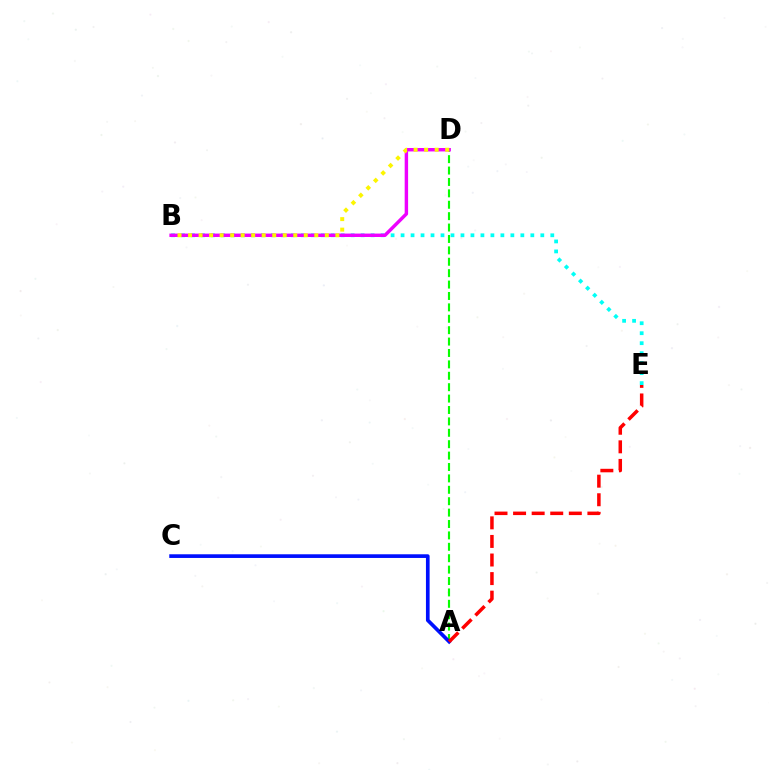{('A', 'D'): [{'color': '#08ff00', 'line_style': 'dashed', 'thickness': 1.55}], ('A', 'C'): [{'color': '#0010ff', 'line_style': 'solid', 'thickness': 2.64}], ('B', 'E'): [{'color': '#00fff6', 'line_style': 'dotted', 'thickness': 2.71}], ('B', 'D'): [{'color': '#ee00ff', 'line_style': 'solid', 'thickness': 2.47}, {'color': '#fcf500', 'line_style': 'dotted', 'thickness': 2.86}], ('A', 'E'): [{'color': '#ff0000', 'line_style': 'dashed', 'thickness': 2.52}]}